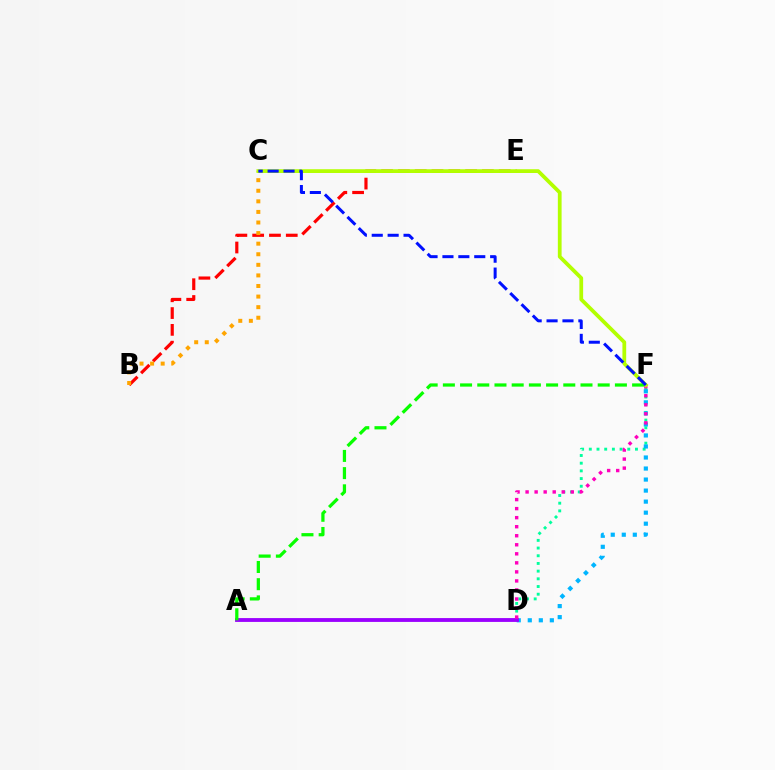{('B', 'E'): [{'color': '#ff0000', 'line_style': 'dashed', 'thickness': 2.28}], ('D', 'F'): [{'color': '#00ff9d', 'line_style': 'dotted', 'thickness': 2.09}, {'color': '#00b5ff', 'line_style': 'dotted', 'thickness': 3.0}, {'color': '#ff00bd', 'line_style': 'dotted', 'thickness': 2.46}], ('B', 'C'): [{'color': '#ffa500', 'line_style': 'dotted', 'thickness': 2.87}], ('A', 'D'): [{'color': '#9b00ff', 'line_style': 'solid', 'thickness': 2.76}], ('C', 'F'): [{'color': '#b3ff00', 'line_style': 'solid', 'thickness': 2.7}, {'color': '#0010ff', 'line_style': 'dashed', 'thickness': 2.16}], ('A', 'F'): [{'color': '#08ff00', 'line_style': 'dashed', 'thickness': 2.34}]}